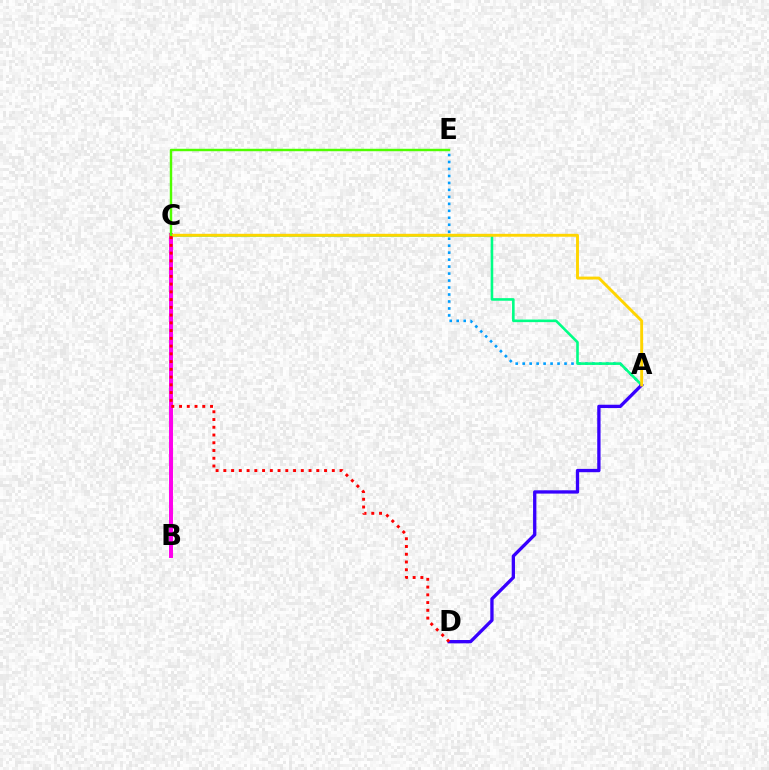{('A', 'E'): [{'color': '#009eff', 'line_style': 'dotted', 'thickness': 1.89}], ('A', 'C'): [{'color': '#00ff86', 'line_style': 'solid', 'thickness': 1.88}, {'color': '#ffd500', 'line_style': 'solid', 'thickness': 2.09}], ('B', 'C'): [{'color': '#ff00ed', 'line_style': 'solid', 'thickness': 2.86}], ('A', 'D'): [{'color': '#3700ff', 'line_style': 'solid', 'thickness': 2.38}], ('C', 'E'): [{'color': '#4fff00', 'line_style': 'solid', 'thickness': 1.75}], ('C', 'D'): [{'color': '#ff0000', 'line_style': 'dotted', 'thickness': 2.11}]}